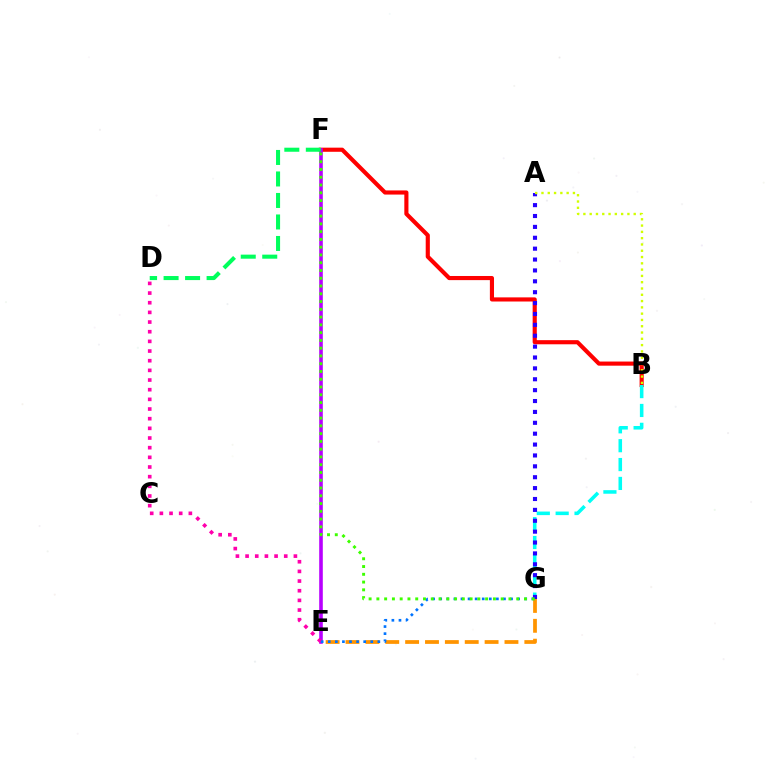{('B', 'F'): [{'color': '#ff0000', 'line_style': 'solid', 'thickness': 2.97}], ('E', 'F'): [{'color': '#b900ff', 'line_style': 'solid', 'thickness': 2.59}], ('B', 'G'): [{'color': '#00fff6', 'line_style': 'dashed', 'thickness': 2.56}], ('D', 'F'): [{'color': '#00ff5c', 'line_style': 'dashed', 'thickness': 2.92}], ('D', 'E'): [{'color': '#ff00ac', 'line_style': 'dotted', 'thickness': 2.63}], ('A', 'G'): [{'color': '#2500ff', 'line_style': 'dotted', 'thickness': 2.96}], ('E', 'G'): [{'color': '#ff9400', 'line_style': 'dashed', 'thickness': 2.7}, {'color': '#0074ff', 'line_style': 'dotted', 'thickness': 1.93}], ('A', 'B'): [{'color': '#d1ff00', 'line_style': 'dotted', 'thickness': 1.71}], ('F', 'G'): [{'color': '#3dff00', 'line_style': 'dotted', 'thickness': 2.11}]}